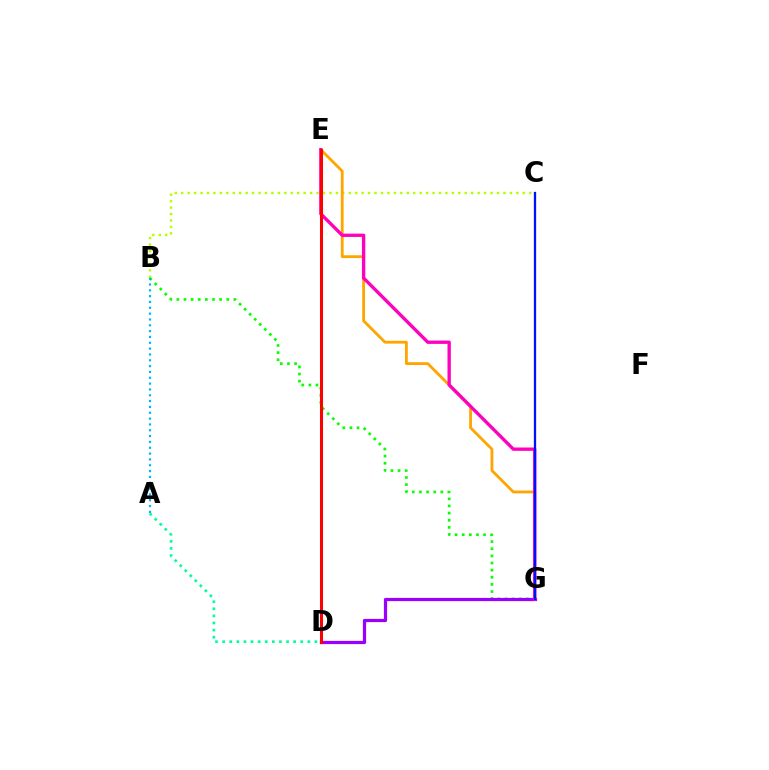{('B', 'C'): [{'color': '#b3ff00', 'line_style': 'dotted', 'thickness': 1.75}], ('B', 'G'): [{'color': '#08ff00', 'line_style': 'dotted', 'thickness': 1.94}], ('D', 'G'): [{'color': '#9b00ff', 'line_style': 'solid', 'thickness': 2.33}], ('A', 'D'): [{'color': '#00ff9d', 'line_style': 'dotted', 'thickness': 1.93}], ('E', 'G'): [{'color': '#ffa500', 'line_style': 'solid', 'thickness': 2.03}, {'color': '#ff00bd', 'line_style': 'solid', 'thickness': 2.4}], ('D', 'E'): [{'color': '#ff0000', 'line_style': 'solid', 'thickness': 2.18}], ('A', 'B'): [{'color': '#00b5ff', 'line_style': 'dotted', 'thickness': 1.58}], ('C', 'G'): [{'color': '#0010ff', 'line_style': 'solid', 'thickness': 1.65}]}